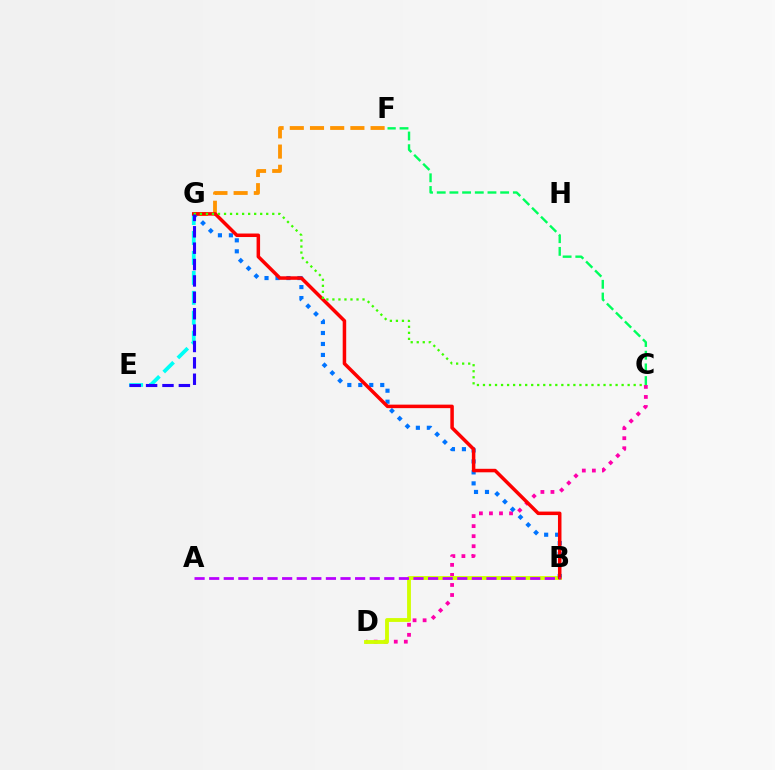{('E', 'G'): [{'color': '#00fff6', 'line_style': 'dashed', 'thickness': 2.71}, {'color': '#2500ff', 'line_style': 'dashed', 'thickness': 2.23}], ('C', 'F'): [{'color': '#00ff5c', 'line_style': 'dashed', 'thickness': 1.72}], ('F', 'G'): [{'color': '#ff9400', 'line_style': 'dashed', 'thickness': 2.74}], ('C', 'D'): [{'color': '#ff00ac', 'line_style': 'dotted', 'thickness': 2.73}], ('B', 'D'): [{'color': '#d1ff00', 'line_style': 'solid', 'thickness': 2.76}], ('B', 'G'): [{'color': '#0074ff', 'line_style': 'dotted', 'thickness': 2.98}, {'color': '#ff0000', 'line_style': 'solid', 'thickness': 2.53}], ('C', 'G'): [{'color': '#3dff00', 'line_style': 'dotted', 'thickness': 1.64}], ('A', 'B'): [{'color': '#b900ff', 'line_style': 'dashed', 'thickness': 1.98}]}